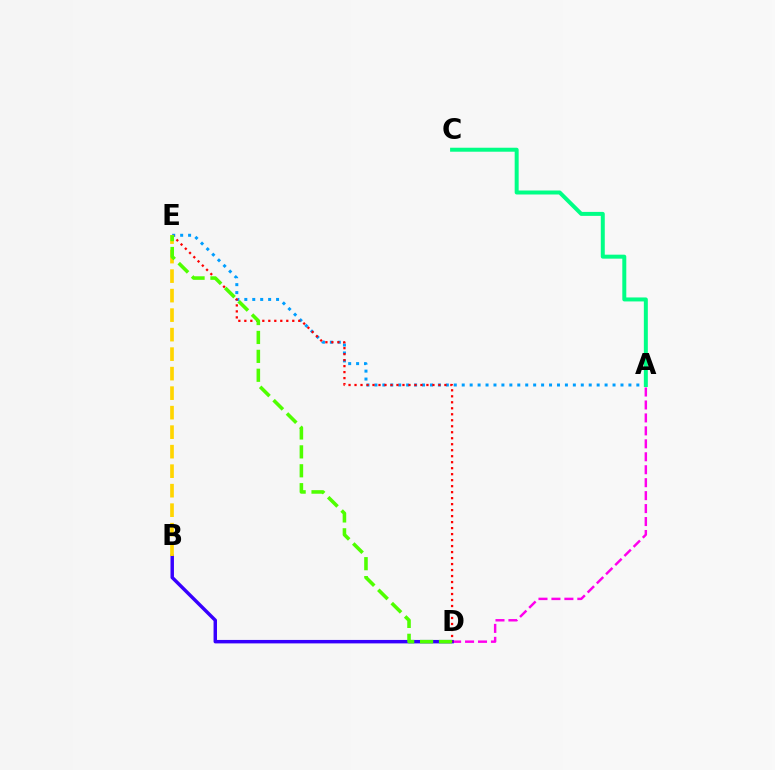{('A', 'E'): [{'color': '#009eff', 'line_style': 'dotted', 'thickness': 2.16}], ('A', 'D'): [{'color': '#ff00ed', 'line_style': 'dashed', 'thickness': 1.76}], ('B', 'D'): [{'color': '#3700ff', 'line_style': 'solid', 'thickness': 2.49}], ('A', 'C'): [{'color': '#00ff86', 'line_style': 'solid', 'thickness': 2.87}], ('D', 'E'): [{'color': '#ff0000', 'line_style': 'dotted', 'thickness': 1.63}, {'color': '#4fff00', 'line_style': 'dashed', 'thickness': 2.57}], ('B', 'E'): [{'color': '#ffd500', 'line_style': 'dashed', 'thickness': 2.65}]}